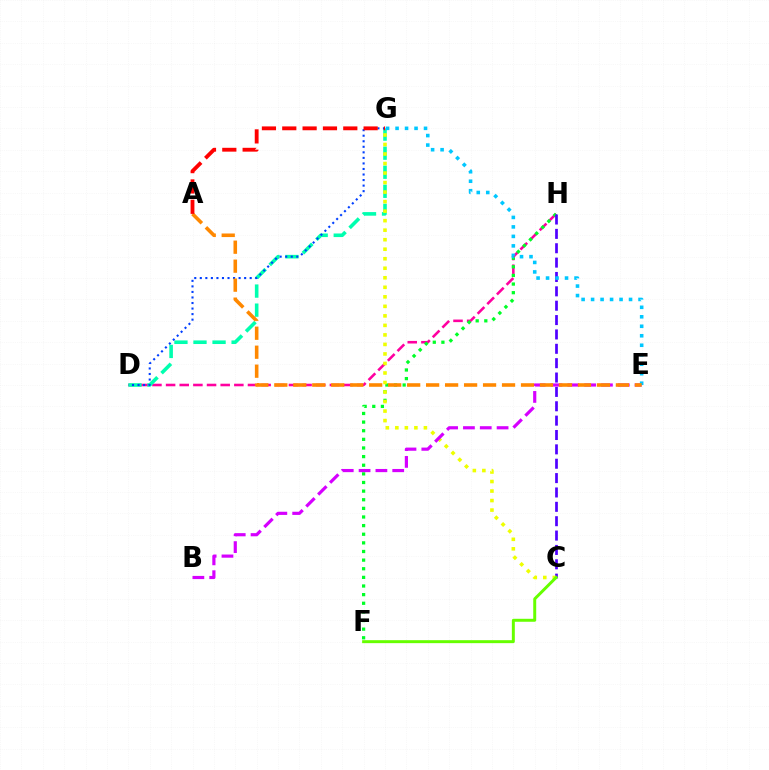{('D', 'H'): [{'color': '#ff00a0', 'line_style': 'dashed', 'thickness': 1.85}], ('F', 'H'): [{'color': '#00ff27', 'line_style': 'dotted', 'thickness': 2.34}], ('D', 'G'): [{'color': '#00ffaf', 'line_style': 'dashed', 'thickness': 2.59}, {'color': '#003fff', 'line_style': 'dotted', 'thickness': 1.51}], ('C', 'H'): [{'color': '#4f00ff', 'line_style': 'dashed', 'thickness': 1.95}], ('C', 'G'): [{'color': '#eeff00', 'line_style': 'dotted', 'thickness': 2.59}], ('B', 'E'): [{'color': '#d600ff', 'line_style': 'dashed', 'thickness': 2.29}], ('E', 'G'): [{'color': '#00c7ff', 'line_style': 'dotted', 'thickness': 2.58}], ('C', 'F'): [{'color': '#66ff00', 'line_style': 'solid', 'thickness': 2.13}], ('A', 'E'): [{'color': '#ff8800', 'line_style': 'dashed', 'thickness': 2.58}], ('A', 'G'): [{'color': '#ff0000', 'line_style': 'dashed', 'thickness': 2.76}]}